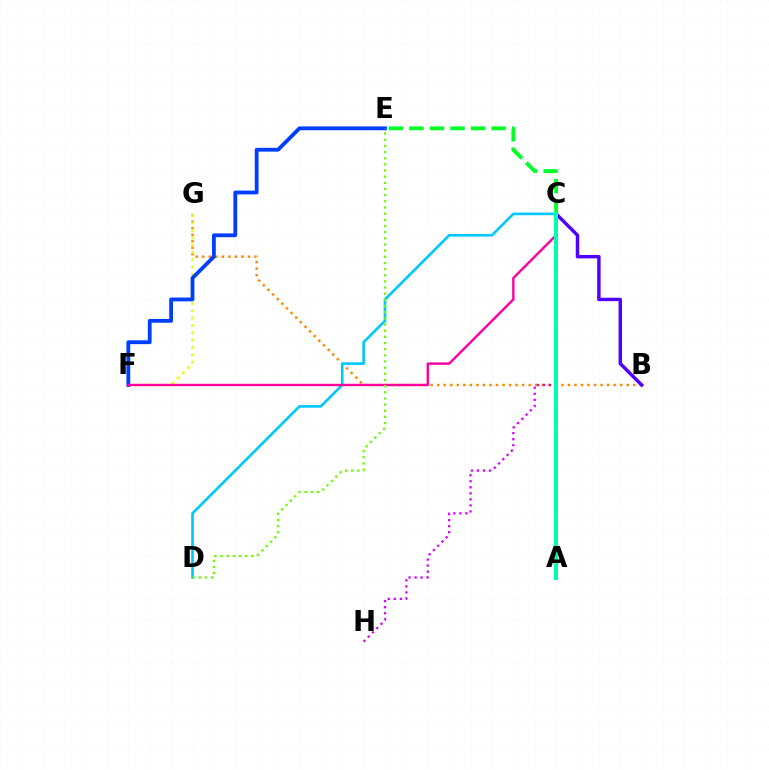{('B', 'G'): [{'color': '#ff8800', 'line_style': 'dotted', 'thickness': 1.78}], ('C', 'D'): [{'color': '#00c7ff', 'line_style': 'solid', 'thickness': 1.89}], ('F', 'G'): [{'color': '#eeff00', 'line_style': 'dotted', 'thickness': 1.99}], ('C', 'H'): [{'color': '#d600ff', 'line_style': 'dotted', 'thickness': 1.64}], ('E', 'F'): [{'color': '#003fff', 'line_style': 'solid', 'thickness': 2.75}], ('C', 'F'): [{'color': '#ff00a0', 'line_style': 'solid', 'thickness': 1.73}], ('D', 'E'): [{'color': '#66ff00', 'line_style': 'dotted', 'thickness': 1.67}], ('B', 'C'): [{'color': '#4f00ff', 'line_style': 'solid', 'thickness': 2.47}], ('C', 'E'): [{'color': '#00ff27', 'line_style': 'dashed', 'thickness': 2.79}], ('A', 'C'): [{'color': '#ff0000', 'line_style': 'dotted', 'thickness': 1.86}, {'color': '#00ffaf', 'line_style': 'solid', 'thickness': 2.86}]}